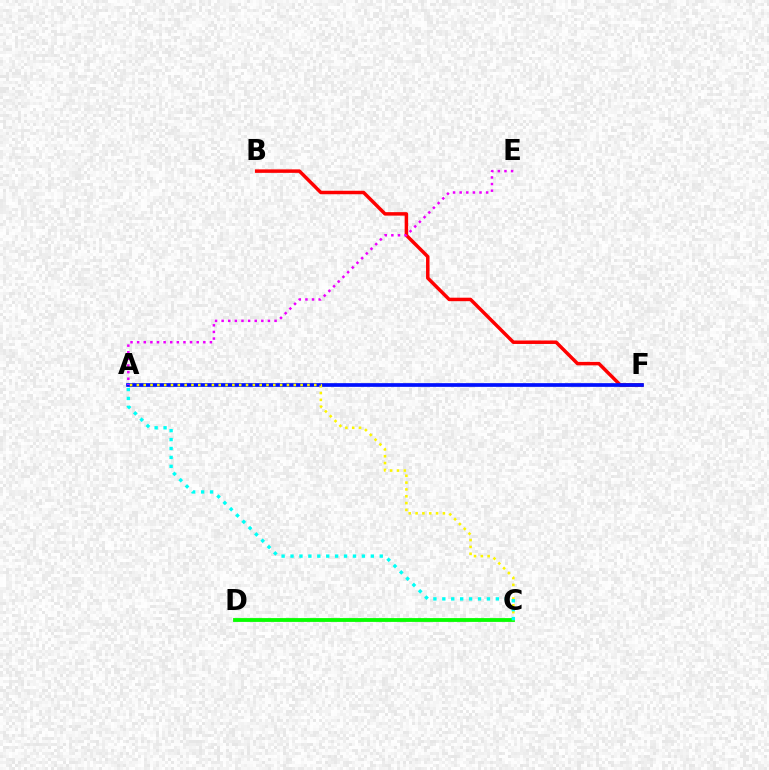{('C', 'D'): [{'color': '#08ff00', 'line_style': 'solid', 'thickness': 2.75}], ('B', 'F'): [{'color': '#ff0000', 'line_style': 'solid', 'thickness': 2.5}], ('A', 'F'): [{'color': '#0010ff', 'line_style': 'solid', 'thickness': 2.66}], ('A', 'E'): [{'color': '#ee00ff', 'line_style': 'dotted', 'thickness': 1.8}], ('A', 'C'): [{'color': '#fcf500', 'line_style': 'dotted', 'thickness': 1.85}, {'color': '#00fff6', 'line_style': 'dotted', 'thickness': 2.42}]}